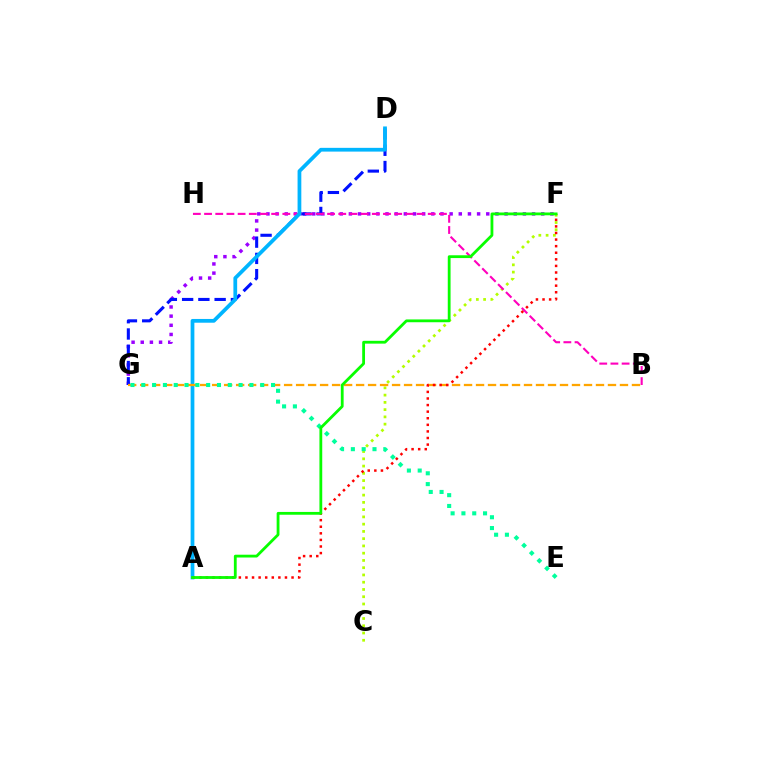{('F', 'G'): [{'color': '#9b00ff', 'line_style': 'dotted', 'thickness': 2.49}], ('C', 'F'): [{'color': '#b3ff00', 'line_style': 'dotted', 'thickness': 1.97}], ('D', 'G'): [{'color': '#0010ff', 'line_style': 'dashed', 'thickness': 2.21}], ('B', 'H'): [{'color': '#ff00bd', 'line_style': 'dashed', 'thickness': 1.52}], ('A', 'D'): [{'color': '#00b5ff', 'line_style': 'solid', 'thickness': 2.7}], ('B', 'G'): [{'color': '#ffa500', 'line_style': 'dashed', 'thickness': 1.63}], ('A', 'F'): [{'color': '#ff0000', 'line_style': 'dotted', 'thickness': 1.79}, {'color': '#08ff00', 'line_style': 'solid', 'thickness': 2.02}], ('E', 'G'): [{'color': '#00ff9d', 'line_style': 'dotted', 'thickness': 2.94}]}